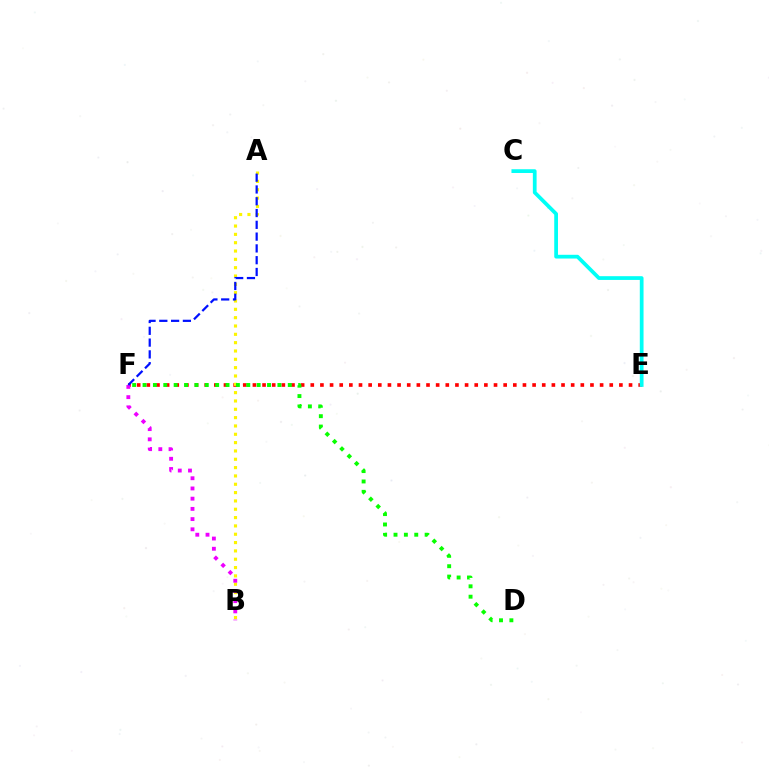{('E', 'F'): [{'color': '#ff0000', 'line_style': 'dotted', 'thickness': 2.62}], ('A', 'B'): [{'color': '#fcf500', 'line_style': 'dotted', 'thickness': 2.26}], ('D', 'F'): [{'color': '#08ff00', 'line_style': 'dotted', 'thickness': 2.82}], ('B', 'F'): [{'color': '#ee00ff', 'line_style': 'dotted', 'thickness': 2.77}], ('C', 'E'): [{'color': '#00fff6', 'line_style': 'solid', 'thickness': 2.7}], ('A', 'F'): [{'color': '#0010ff', 'line_style': 'dashed', 'thickness': 1.6}]}